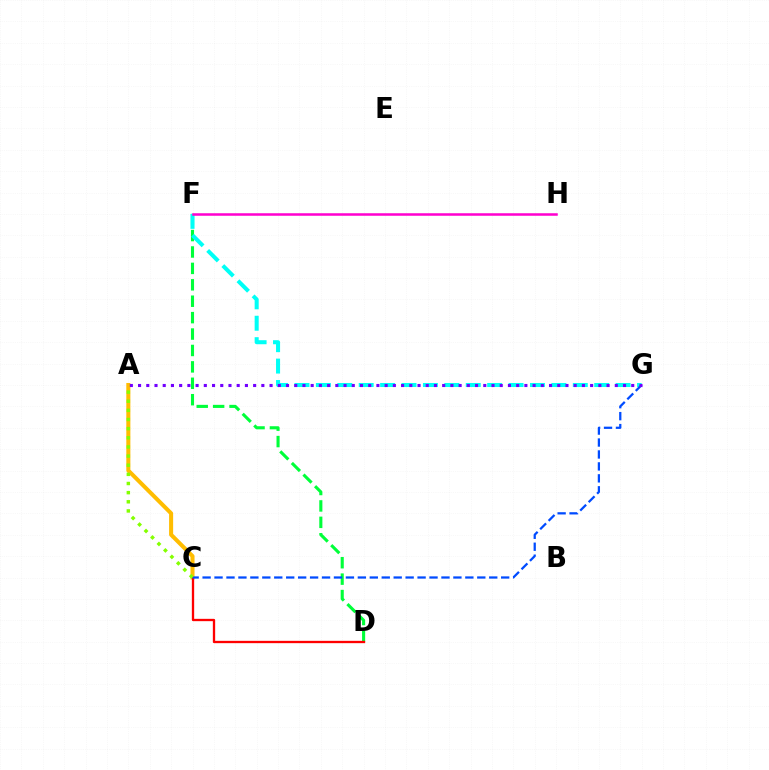{('A', 'C'): [{'color': '#ffbd00', 'line_style': 'solid', 'thickness': 2.91}, {'color': '#84ff00', 'line_style': 'dotted', 'thickness': 2.48}], ('D', 'F'): [{'color': '#00ff39', 'line_style': 'dashed', 'thickness': 2.23}], ('C', 'D'): [{'color': '#ff0000', 'line_style': 'solid', 'thickness': 1.67}], ('F', 'G'): [{'color': '#00fff6', 'line_style': 'dashed', 'thickness': 2.91}], ('C', 'G'): [{'color': '#004bff', 'line_style': 'dashed', 'thickness': 1.62}], ('A', 'G'): [{'color': '#7200ff', 'line_style': 'dotted', 'thickness': 2.23}], ('F', 'H'): [{'color': '#ff00cf', 'line_style': 'solid', 'thickness': 1.82}]}